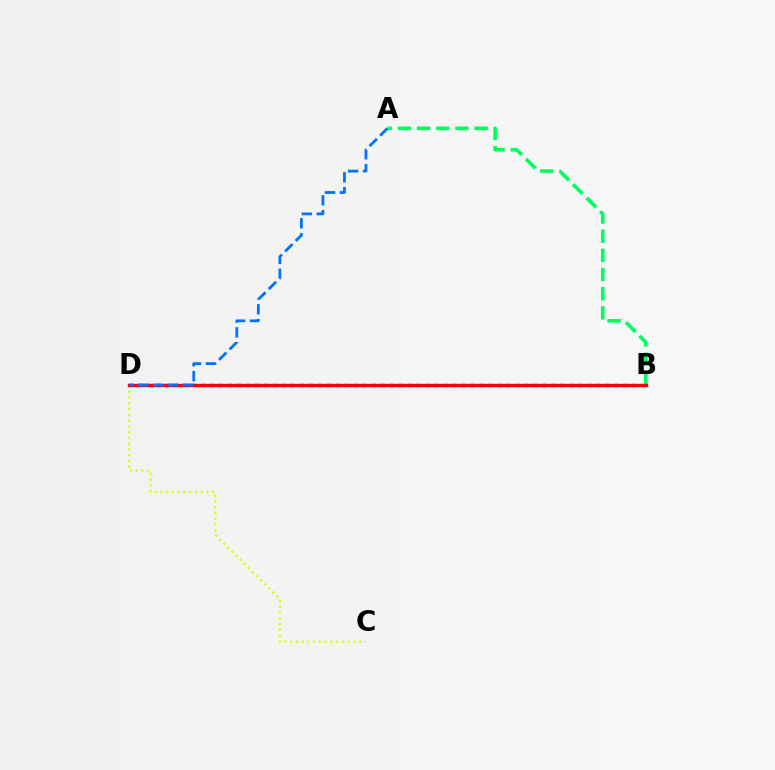{('B', 'D'): [{'color': '#b900ff', 'line_style': 'dotted', 'thickness': 2.44}, {'color': '#ff0000', 'line_style': 'solid', 'thickness': 2.42}], ('A', 'B'): [{'color': '#00ff5c', 'line_style': 'dashed', 'thickness': 2.61}], ('C', 'D'): [{'color': '#d1ff00', 'line_style': 'dotted', 'thickness': 1.56}], ('A', 'D'): [{'color': '#0074ff', 'line_style': 'dashed', 'thickness': 2.02}]}